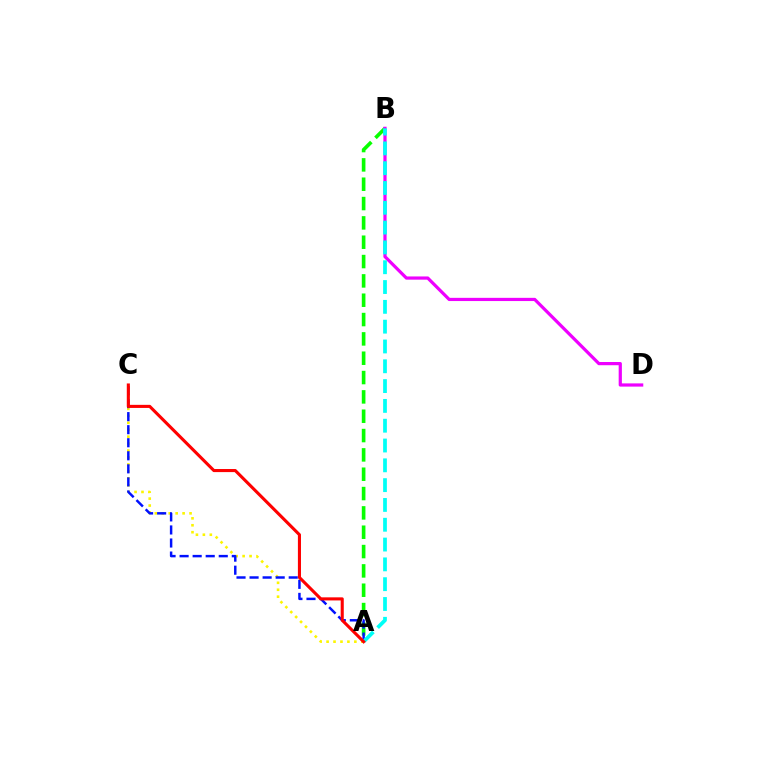{('A', 'B'): [{'color': '#08ff00', 'line_style': 'dashed', 'thickness': 2.63}, {'color': '#00fff6', 'line_style': 'dashed', 'thickness': 2.69}], ('A', 'C'): [{'color': '#fcf500', 'line_style': 'dotted', 'thickness': 1.89}, {'color': '#0010ff', 'line_style': 'dashed', 'thickness': 1.77}, {'color': '#ff0000', 'line_style': 'solid', 'thickness': 2.22}], ('B', 'D'): [{'color': '#ee00ff', 'line_style': 'solid', 'thickness': 2.31}]}